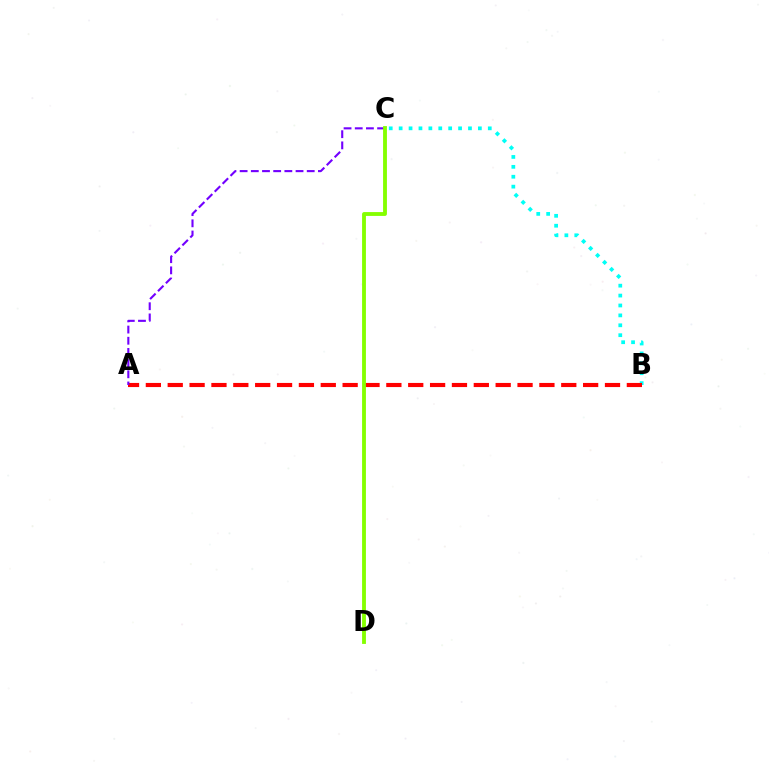{('B', 'C'): [{'color': '#00fff6', 'line_style': 'dotted', 'thickness': 2.69}], ('A', 'B'): [{'color': '#ff0000', 'line_style': 'dashed', 'thickness': 2.97}], ('A', 'C'): [{'color': '#7200ff', 'line_style': 'dashed', 'thickness': 1.52}], ('C', 'D'): [{'color': '#84ff00', 'line_style': 'solid', 'thickness': 2.77}]}